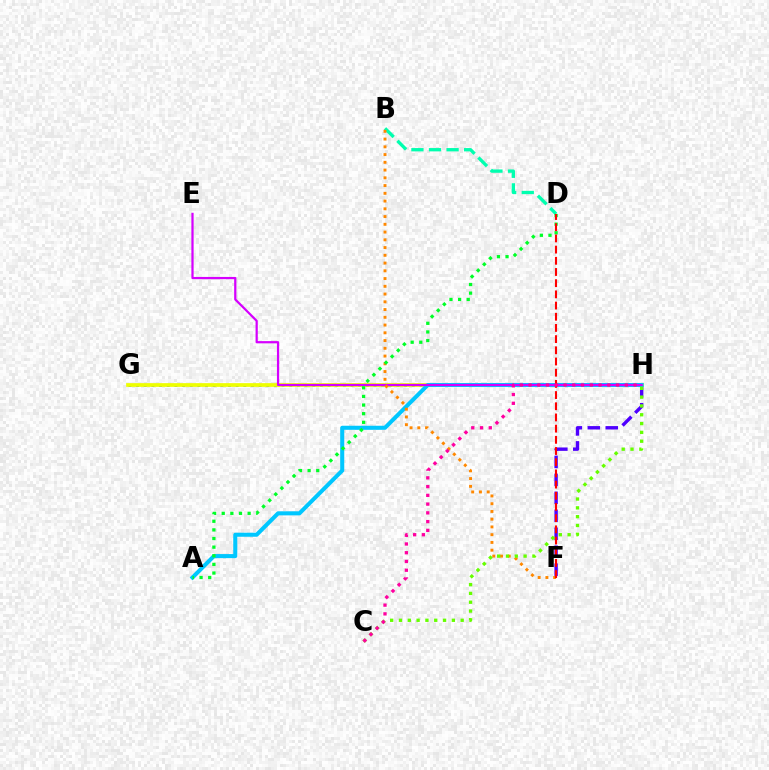{('G', 'H'): [{'color': '#003fff', 'line_style': 'dotted', 'thickness': 2.08}, {'color': '#eeff00', 'line_style': 'solid', 'thickness': 2.68}], ('F', 'H'): [{'color': '#4f00ff', 'line_style': 'dashed', 'thickness': 2.44}], ('A', 'H'): [{'color': '#00c7ff', 'line_style': 'solid', 'thickness': 2.92}], ('B', 'D'): [{'color': '#00ffaf', 'line_style': 'dashed', 'thickness': 2.39}], ('E', 'H'): [{'color': '#d600ff', 'line_style': 'solid', 'thickness': 1.6}], ('B', 'F'): [{'color': '#ff8800', 'line_style': 'dotted', 'thickness': 2.11}], ('C', 'H'): [{'color': '#66ff00', 'line_style': 'dotted', 'thickness': 2.39}, {'color': '#ff00a0', 'line_style': 'dotted', 'thickness': 2.38}], ('A', 'D'): [{'color': '#00ff27', 'line_style': 'dotted', 'thickness': 2.35}], ('D', 'F'): [{'color': '#ff0000', 'line_style': 'dashed', 'thickness': 1.52}]}